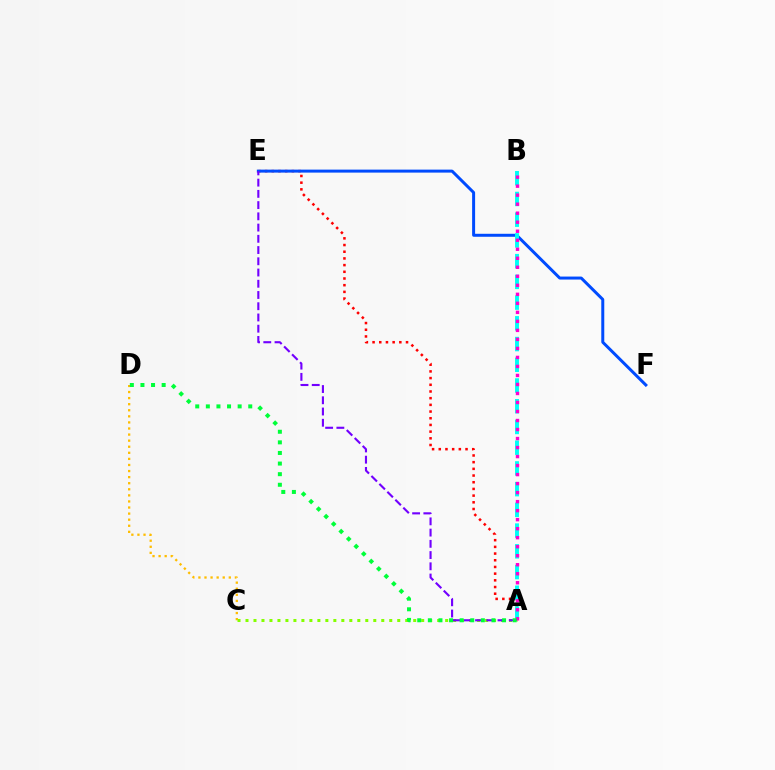{('C', 'D'): [{'color': '#ffbd00', 'line_style': 'dotted', 'thickness': 1.65}], ('A', 'E'): [{'color': '#ff0000', 'line_style': 'dotted', 'thickness': 1.82}, {'color': '#7200ff', 'line_style': 'dashed', 'thickness': 1.53}], ('A', 'C'): [{'color': '#84ff00', 'line_style': 'dotted', 'thickness': 2.17}], ('E', 'F'): [{'color': '#004bff', 'line_style': 'solid', 'thickness': 2.15}], ('A', 'B'): [{'color': '#00fff6', 'line_style': 'dashed', 'thickness': 2.82}, {'color': '#ff00cf', 'line_style': 'dotted', 'thickness': 2.45}], ('A', 'D'): [{'color': '#00ff39', 'line_style': 'dotted', 'thickness': 2.88}]}